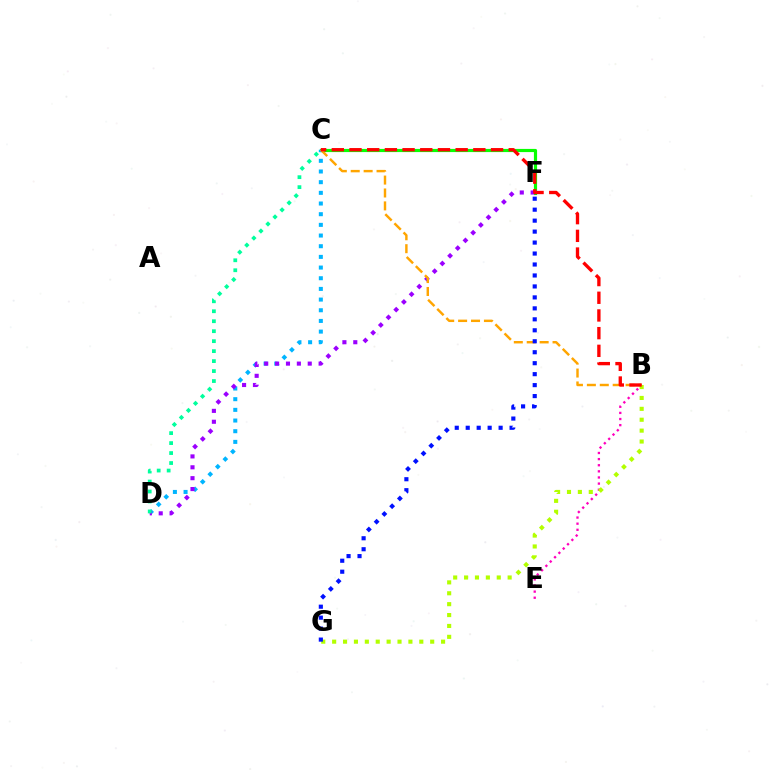{('C', 'F'): [{'color': '#08ff00', 'line_style': 'solid', 'thickness': 2.28}], ('B', 'E'): [{'color': '#ff00bd', 'line_style': 'dotted', 'thickness': 1.66}], ('C', 'D'): [{'color': '#00b5ff', 'line_style': 'dotted', 'thickness': 2.9}, {'color': '#00ff9d', 'line_style': 'dotted', 'thickness': 2.71}], ('D', 'F'): [{'color': '#9b00ff', 'line_style': 'dotted', 'thickness': 2.96}], ('B', 'G'): [{'color': '#b3ff00', 'line_style': 'dotted', 'thickness': 2.96}], ('B', 'C'): [{'color': '#ffa500', 'line_style': 'dashed', 'thickness': 1.75}, {'color': '#ff0000', 'line_style': 'dashed', 'thickness': 2.4}], ('F', 'G'): [{'color': '#0010ff', 'line_style': 'dotted', 'thickness': 2.98}]}